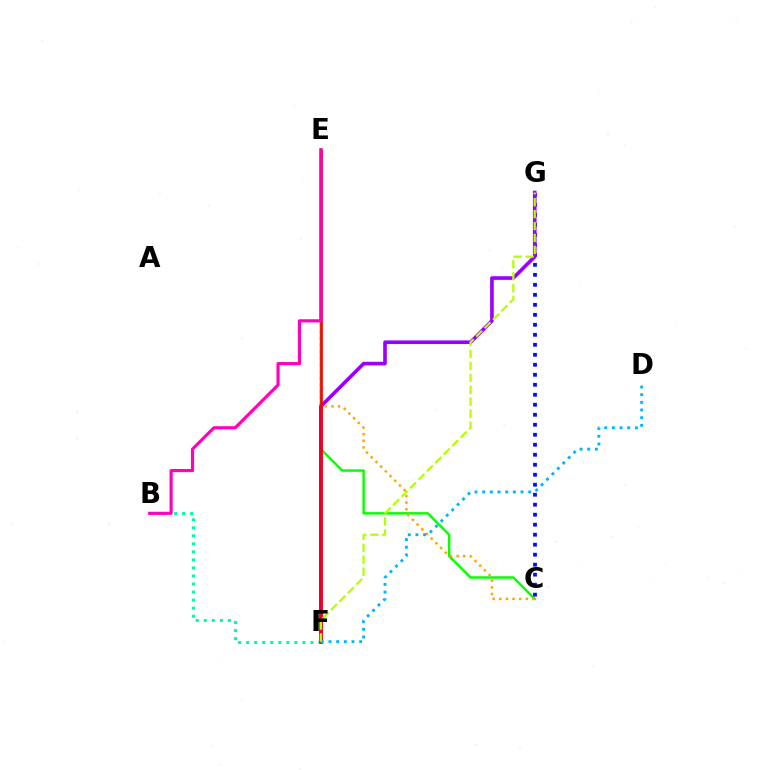{('C', 'E'): [{'color': '#08ff00', 'line_style': 'solid', 'thickness': 1.78}, {'color': '#ffa500', 'line_style': 'dotted', 'thickness': 1.8}], ('C', 'G'): [{'color': '#0010ff', 'line_style': 'dotted', 'thickness': 2.72}], ('B', 'F'): [{'color': '#00ff9d', 'line_style': 'dotted', 'thickness': 2.18}], ('F', 'G'): [{'color': '#9b00ff', 'line_style': 'solid', 'thickness': 2.61}, {'color': '#b3ff00', 'line_style': 'dashed', 'thickness': 1.62}], ('E', 'F'): [{'color': '#ff0000', 'line_style': 'solid', 'thickness': 1.91}], ('B', 'E'): [{'color': '#ff00bd', 'line_style': 'solid', 'thickness': 2.27}], ('D', 'F'): [{'color': '#00b5ff', 'line_style': 'dotted', 'thickness': 2.09}]}